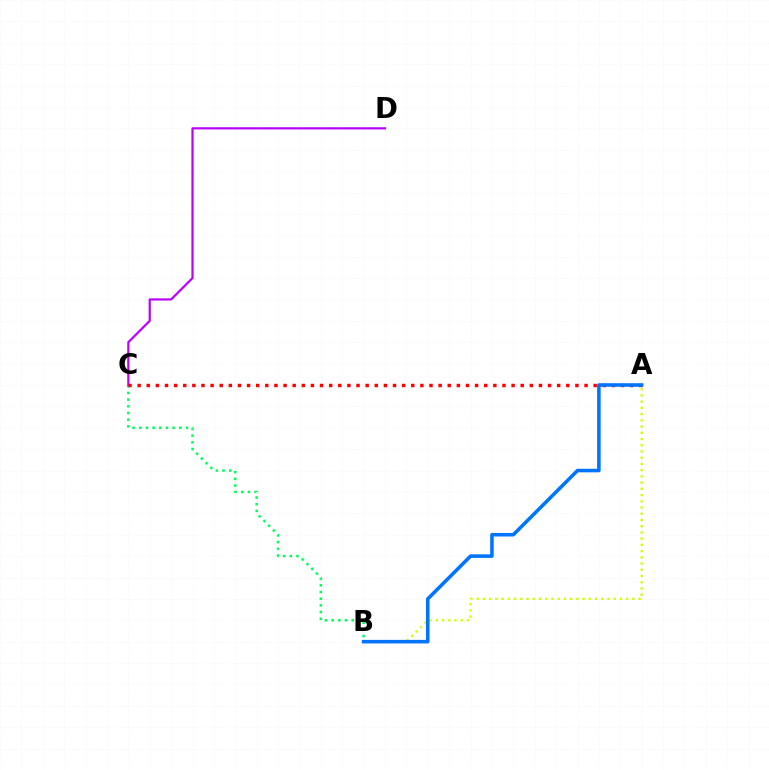{('A', 'B'): [{'color': '#d1ff00', 'line_style': 'dotted', 'thickness': 1.69}, {'color': '#0074ff', 'line_style': 'solid', 'thickness': 2.56}], ('B', 'C'): [{'color': '#00ff5c', 'line_style': 'dotted', 'thickness': 1.81}], ('C', 'D'): [{'color': '#b900ff', 'line_style': 'solid', 'thickness': 1.58}], ('A', 'C'): [{'color': '#ff0000', 'line_style': 'dotted', 'thickness': 2.48}]}